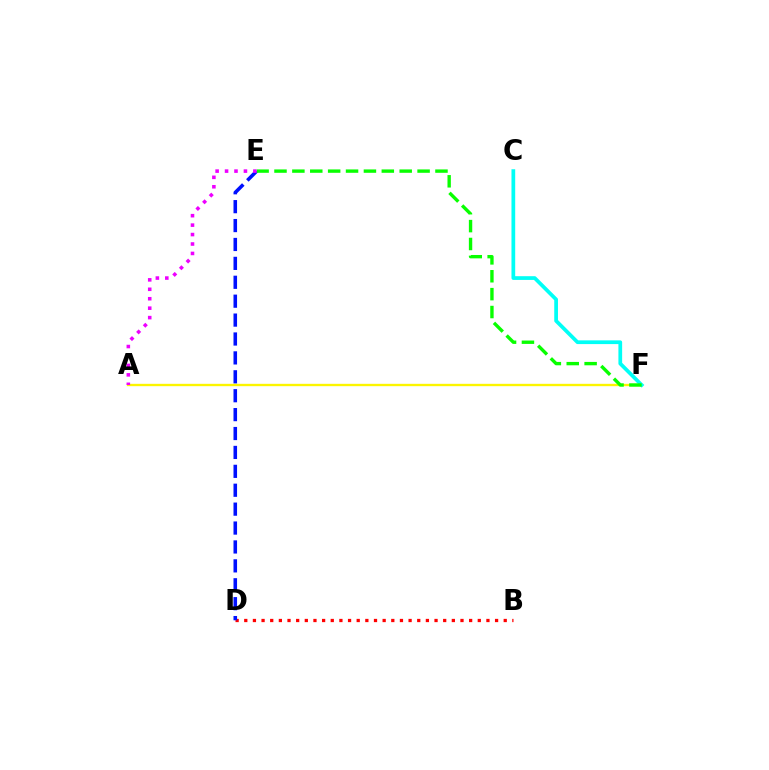{('A', 'F'): [{'color': '#fcf500', 'line_style': 'solid', 'thickness': 1.69}], ('B', 'D'): [{'color': '#ff0000', 'line_style': 'dotted', 'thickness': 2.35}], ('C', 'F'): [{'color': '#00fff6', 'line_style': 'solid', 'thickness': 2.69}], ('D', 'E'): [{'color': '#0010ff', 'line_style': 'dashed', 'thickness': 2.57}], ('E', 'F'): [{'color': '#08ff00', 'line_style': 'dashed', 'thickness': 2.43}], ('A', 'E'): [{'color': '#ee00ff', 'line_style': 'dotted', 'thickness': 2.57}]}